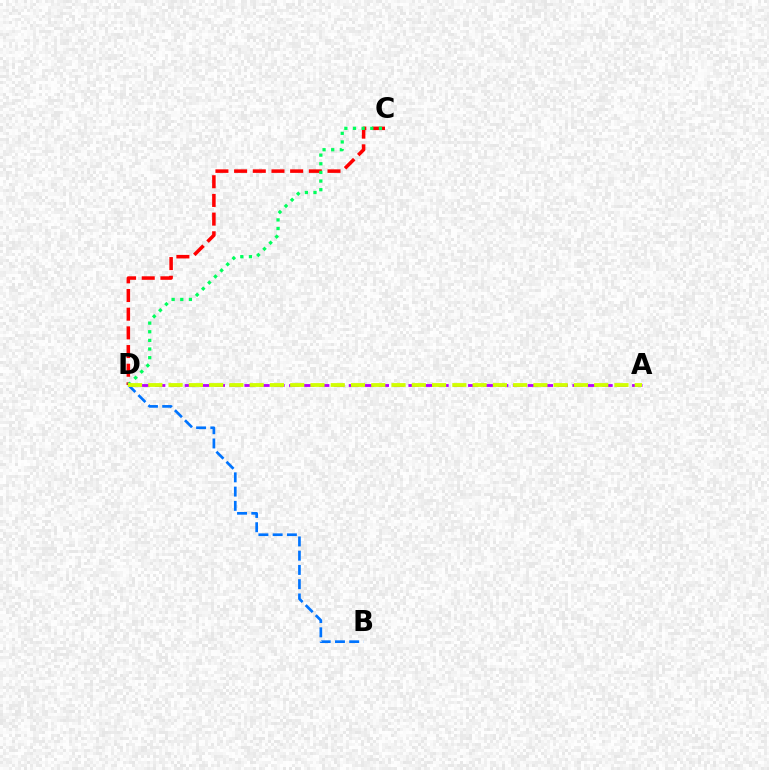{('B', 'D'): [{'color': '#0074ff', 'line_style': 'dashed', 'thickness': 1.94}], ('A', 'D'): [{'color': '#b900ff', 'line_style': 'dashed', 'thickness': 2.03}, {'color': '#d1ff00', 'line_style': 'dashed', 'thickness': 2.75}], ('C', 'D'): [{'color': '#ff0000', 'line_style': 'dashed', 'thickness': 2.54}, {'color': '#00ff5c', 'line_style': 'dotted', 'thickness': 2.35}]}